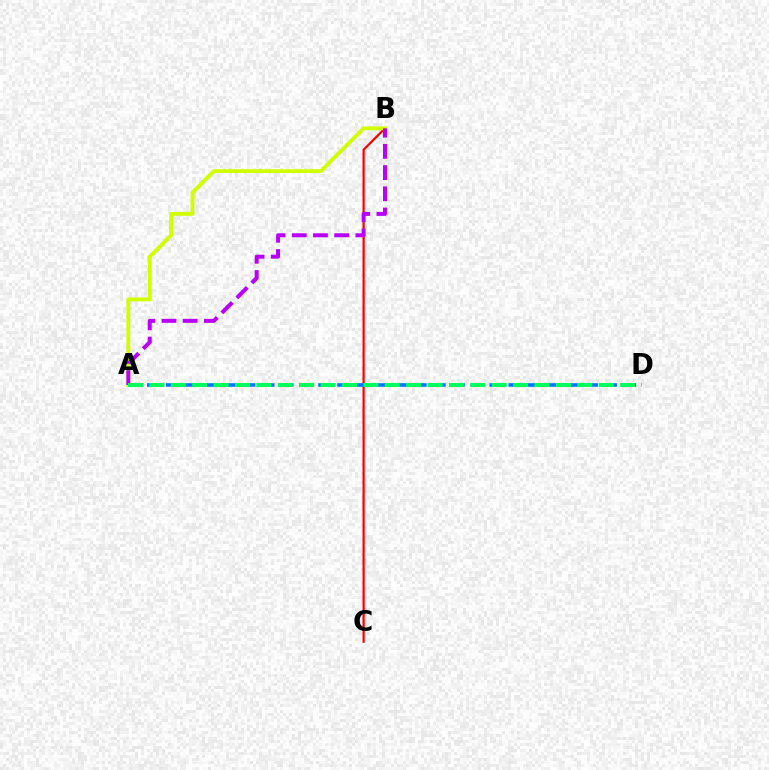{('B', 'C'): [{'color': '#ff0000', 'line_style': 'solid', 'thickness': 1.61}], ('A', 'D'): [{'color': '#0074ff', 'line_style': 'dashed', 'thickness': 2.58}, {'color': '#00ff5c', 'line_style': 'dashed', 'thickness': 2.91}], ('A', 'B'): [{'color': '#d1ff00', 'line_style': 'solid', 'thickness': 2.78}, {'color': '#b900ff', 'line_style': 'dashed', 'thickness': 2.88}]}